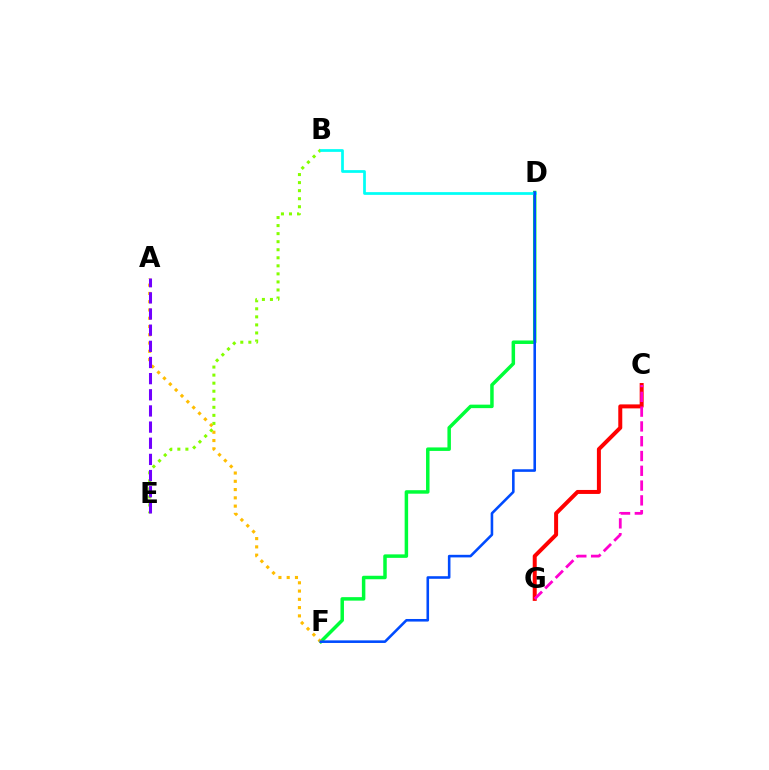{('D', 'F'): [{'color': '#00ff39', 'line_style': 'solid', 'thickness': 2.51}, {'color': '#004bff', 'line_style': 'solid', 'thickness': 1.86}], ('A', 'F'): [{'color': '#ffbd00', 'line_style': 'dotted', 'thickness': 2.25}], ('B', 'E'): [{'color': '#84ff00', 'line_style': 'dotted', 'thickness': 2.19}], ('A', 'E'): [{'color': '#7200ff', 'line_style': 'dashed', 'thickness': 2.19}], ('C', 'G'): [{'color': '#ff0000', 'line_style': 'solid', 'thickness': 2.87}, {'color': '#ff00cf', 'line_style': 'dashed', 'thickness': 2.01}], ('B', 'D'): [{'color': '#00fff6', 'line_style': 'solid', 'thickness': 1.97}]}